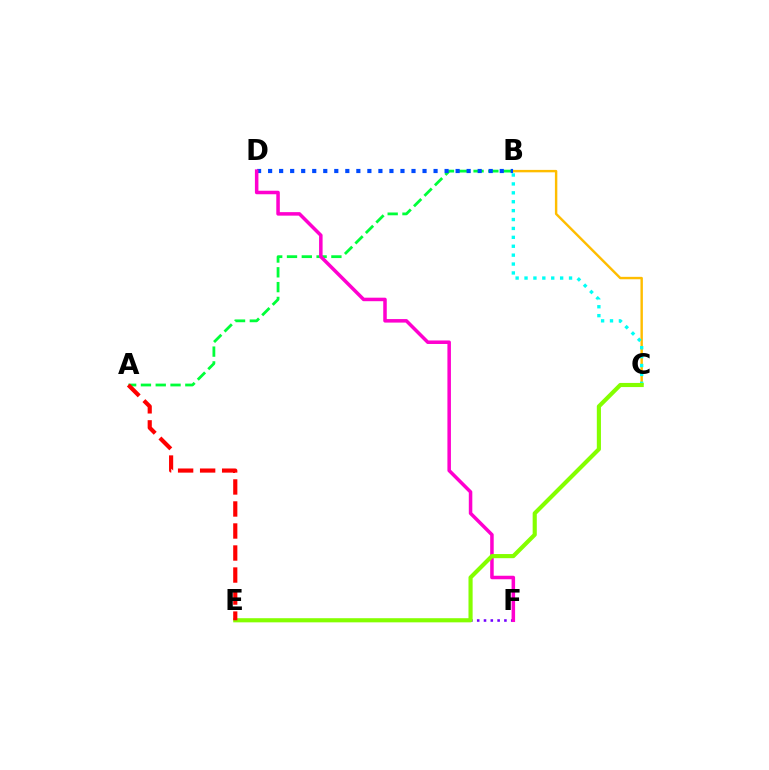{('A', 'B'): [{'color': '#00ff39', 'line_style': 'dashed', 'thickness': 2.01}], ('B', 'C'): [{'color': '#ffbd00', 'line_style': 'solid', 'thickness': 1.74}, {'color': '#00fff6', 'line_style': 'dotted', 'thickness': 2.42}], ('E', 'F'): [{'color': '#7200ff', 'line_style': 'dotted', 'thickness': 1.85}], ('B', 'D'): [{'color': '#004bff', 'line_style': 'dotted', 'thickness': 3.0}], ('D', 'F'): [{'color': '#ff00cf', 'line_style': 'solid', 'thickness': 2.53}], ('C', 'E'): [{'color': '#84ff00', 'line_style': 'solid', 'thickness': 2.98}], ('A', 'E'): [{'color': '#ff0000', 'line_style': 'dashed', 'thickness': 2.99}]}